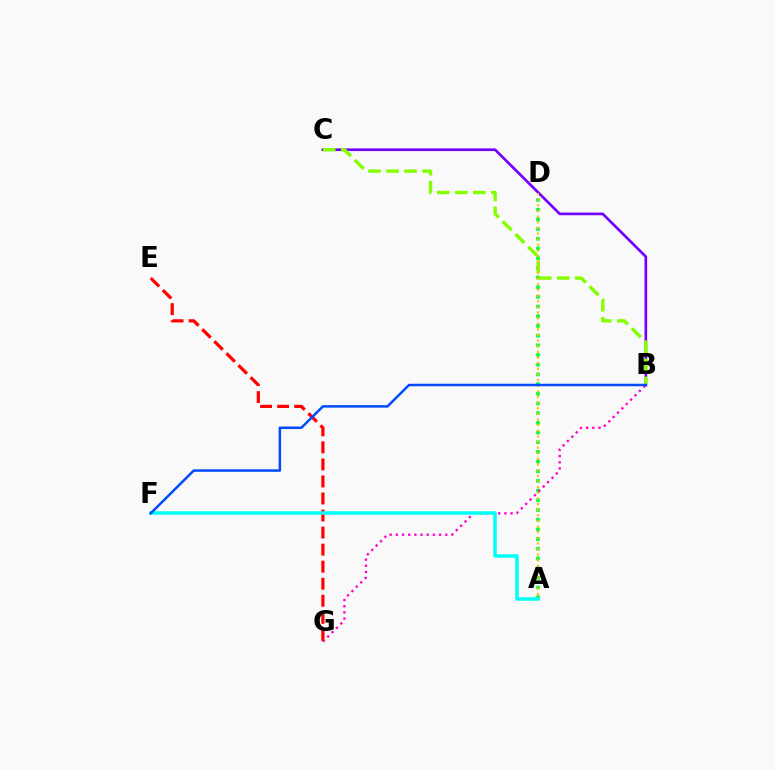{('B', 'C'): [{'color': '#7200ff', 'line_style': 'solid', 'thickness': 1.92}, {'color': '#84ff00', 'line_style': 'dashed', 'thickness': 2.45}], ('A', 'D'): [{'color': '#00ff39', 'line_style': 'dotted', 'thickness': 2.63}, {'color': '#ffbd00', 'line_style': 'dotted', 'thickness': 1.53}], ('B', 'G'): [{'color': '#ff00cf', 'line_style': 'dotted', 'thickness': 1.68}], ('E', 'G'): [{'color': '#ff0000', 'line_style': 'dashed', 'thickness': 2.32}], ('A', 'F'): [{'color': '#00fff6', 'line_style': 'solid', 'thickness': 2.52}], ('B', 'F'): [{'color': '#004bff', 'line_style': 'solid', 'thickness': 1.79}]}